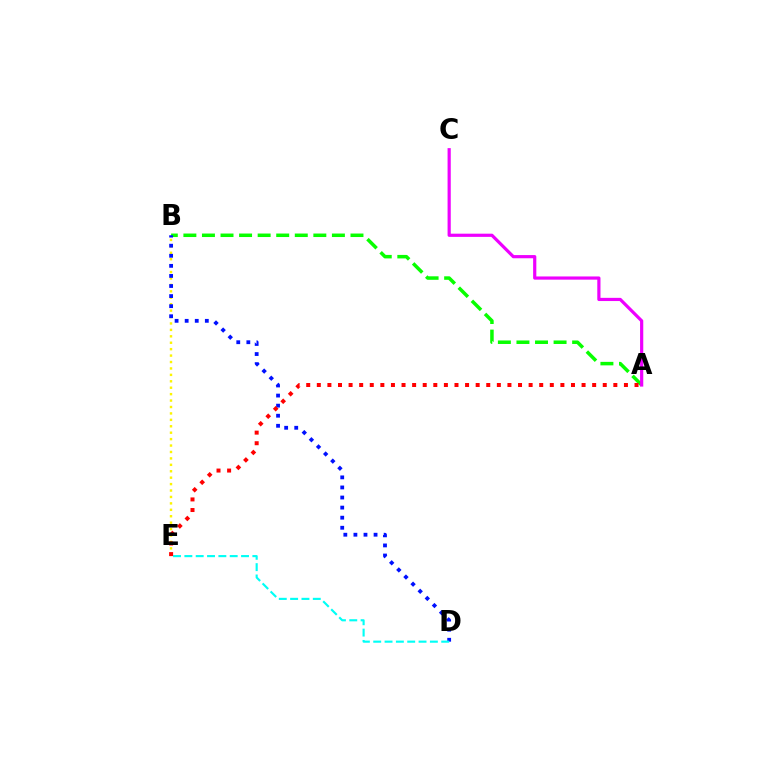{('A', 'B'): [{'color': '#08ff00', 'line_style': 'dashed', 'thickness': 2.52}], ('B', 'E'): [{'color': '#fcf500', 'line_style': 'dotted', 'thickness': 1.75}], ('B', 'D'): [{'color': '#0010ff', 'line_style': 'dotted', 'thickness': 2.74}], ('D', 'E'): [{'color': '#00fff6', 'line_style': 'dashed', 'thickness': 1.54}], ('A', 'E'): [{'color': '#ff0000', 'line_style': 'dotted', 'thickness': 2.88}], ('A', 'C'): [{'color': '#ee00ff', 'line_style': 'solid', 'thickness': 2.3}]}